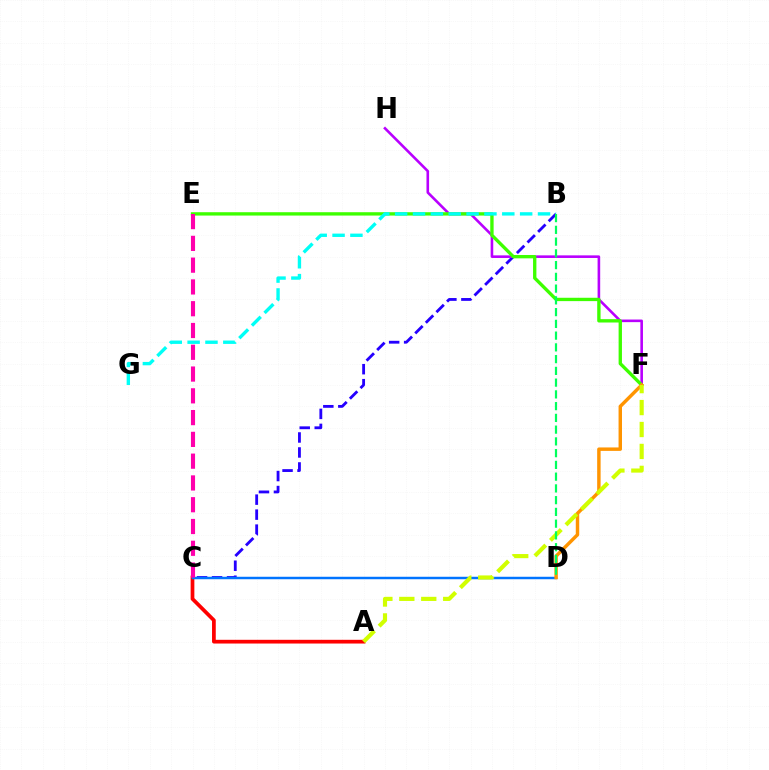{('B', 'C'): [{'color': '#2500ff', 'line_style': 'dashed', 'thickness': 2.04}], ('A', 'C'): [{'color': '#ff0000', 'line_style': 'solid', 'thickness': 2.68}], ('F', 'H'): [{'color': '#b900ff', 'line_style': 'solid', 'thickness': 1.88}], ('C', 'D'): [{'color': '#0074ff', 'line_style': 'solid', 'thickness': 1.77}], ('E', 'F'): [{'color': '#3dff00', 'line_style': 'solid', 'thickness': 2.41}], ('B', 'G'): [{'color': '#00fff6', 'line_style': 'dashed', 'thickness': 2.43}], ('D', 'F'): [{'color': '#ff9400', 'line_style': 'solid', 'thickness': 2.48}], ('A', 'F'): [{'color': '#d1ff00', 'line_style': 'dashed', 'thickness': 2.98}], ('C', 'E'): [{'color': '#ff00ac', 'line_style': 'dashed', 'thickness': 2.96}], ('B', 'D'): [{'color': '#00ff5c', 'line_style': 'dashed', 'thickness': 1.6}]}